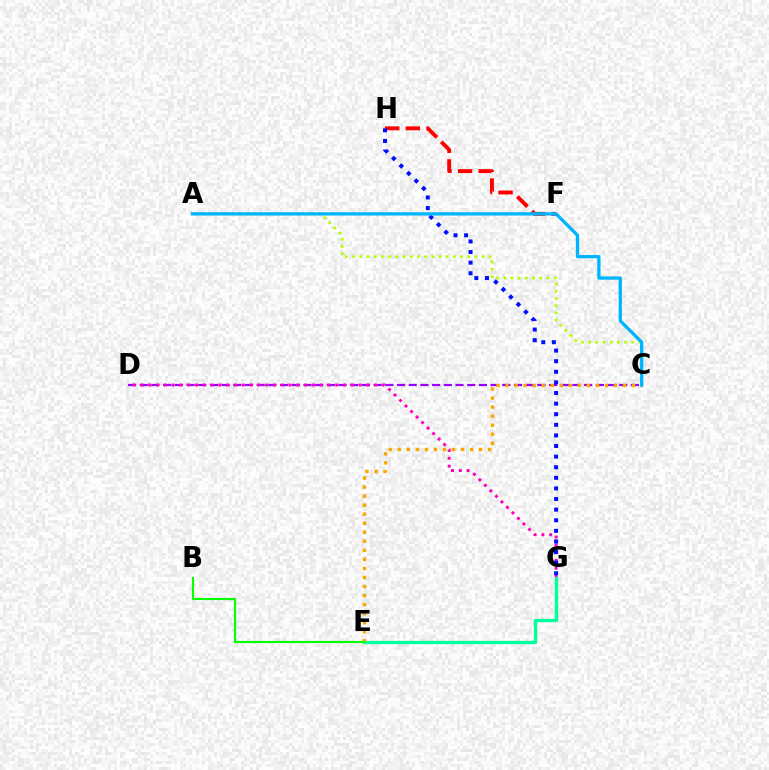{('F', 'H'): [{'color': '#ff0000', 'line_style': 'dashed', 'thickness': 2.8}], ('C', 'D'): [{'color': '#9b00ff', 'line_style': 'dashed', 'thickness': 1.59}], ('A', 'C'): [{'color': '#b3ff00', 'line_style': 'dotted', 'thickness': 1.95}, {'color': '#00b5ff', 'line_style': 'solid', 'thickness': 2.37}], ('D', 'G'): [{'color': '#ff00bd', 'line_style': 'dotted', 'thickness': 2.12}], ('E', 'G'): [{'color': '#00ff9d', 'line_style': 'solid', 'thickness': 2.39}], ('G', 'H'): [{'color': '#0010ff', 'line_style': 'dotted', 'thickness': 2.88}], ('C', 'E'): [{'color': '#ffa500', 'line_style': 'dotted', 'thickness': 2.46}], ('B', 'E'): [{'color': '#08ff00', 'line_style': 'solid', 'thickness': 1.55}]}